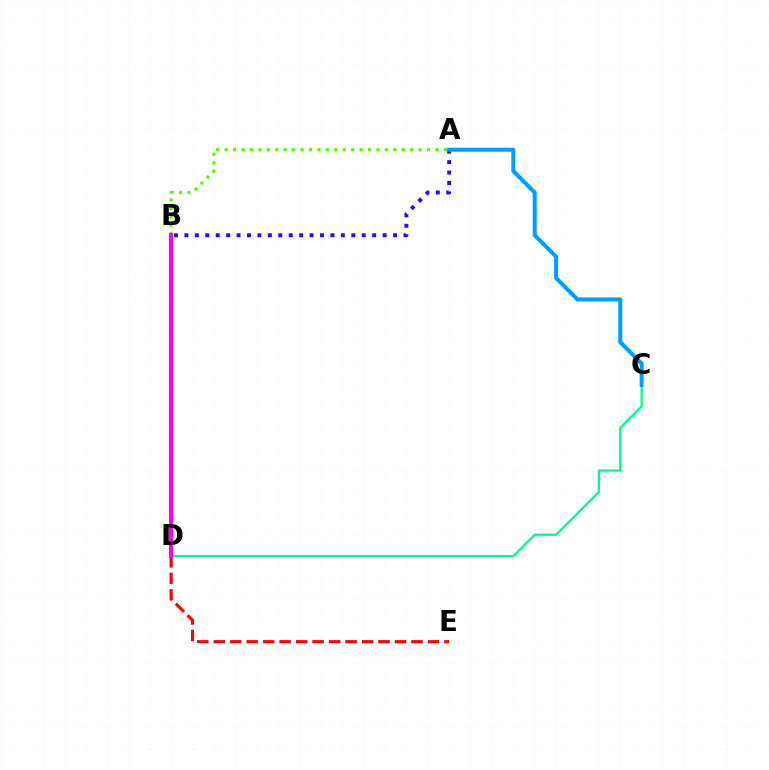{('C', 'D'): [{'color': '#00ff86', 'line_style': 'solid', 'thickness': 1.67}], ('D', 'E'): [{'color': '#ff0000', 'line_style': 'dashed', 'thickness': 2.24}], ('A', 'B'): [{'color': '#4fff00', 'line_style': 'dotted', 'thickness': 2.29}, {'color': '#3700ff', 'line_style': 'dotted', 'thickness': 2.83}], ('B', 'D'): [{'color': '#ffd500', 'line_style': 'solid', 'thickness': 2.83}, {'color': '#ff00ed', 'line_style': 'solid', 'thickness': 2.93}], ('A', 'C'): [{'color': '#009eff', 'line_style': 'solid', 'thickness': 2.89}]}